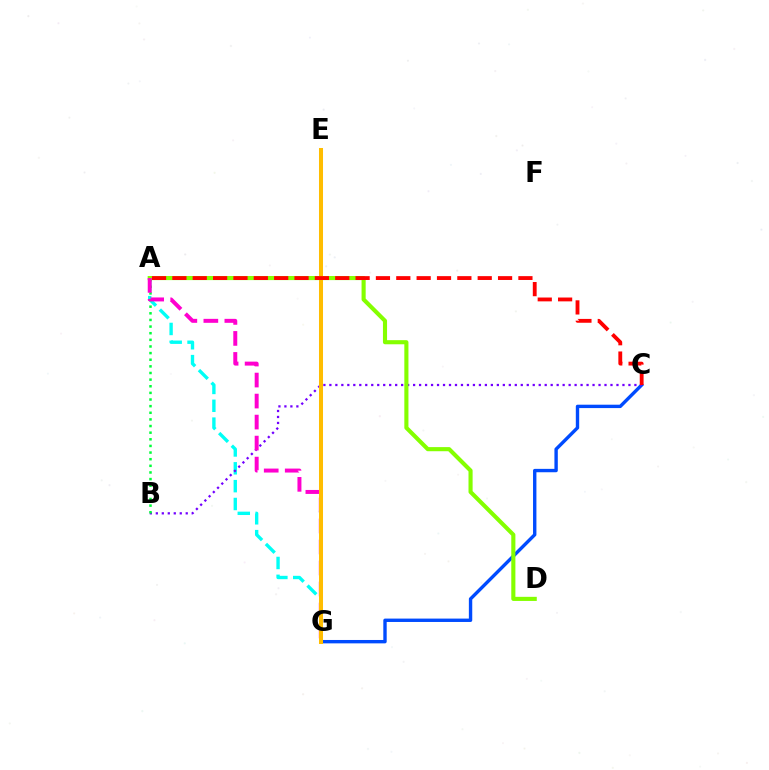{('A', 'G'): [{'color': '#00fff6', 'line_style': 'dashed', 'thickness': 2.42}, {'color': '#ff00cf', 'line_style': 'dashed', 'thickness': 2.85}], ('C', 'G'): [{'color': '#004bff', 'line_style': 'solid', 'thickness': 2.44}], ('B', 'C'): [{'color': '#7200ff', 'line_style': 'dotted', 'thickness': 1.63}], ('A', 'B'): [{'color': '#00ff39', 'line_style': 'dotted', 'thickness': 1.8}], ('A', 'D'): [{'color': '#84ff00', 'line_style': 'solid', 'thickness': 2.96}], ('E', 'G'): [{'color': '#ffbd00', 'line_style': 'solid', 'thickness': 2.9}], ('A', 'C'): [{'color': '#ff0000', 'line_style': 'dashed', 'thickness': 2.77}]}